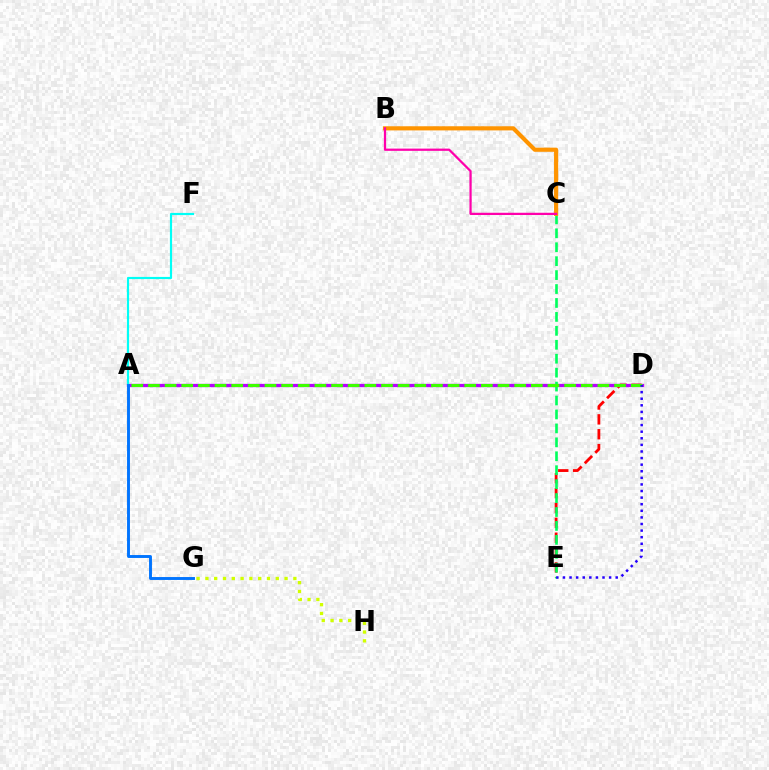{('D', 'E'): [{'color': '#ff0000', 'line_style': 'dashed', 'thickness': 2.02}, {'color': '#2500ff', 'line_style': 'dotted', 'thickness': 1.79}], ('A', 'D'): [{'color': '#b900ff', 'line_style': 'solid', 'thickness': 2.36}, {'color': '#3dff00', 'line_style': 'dashed', 'thickness': 2.26}], ('C', 'E'): [{'color': '#00ff5c', 'line_style': 'dashed', 'thickness': 1.89}], ('A', 'F'): [{'color': '#00fff6', 'line_style': 'solid', 'thickness': 1.56}], ('G', 'H'): [{'color': '#d1ff00', 'line_style': 'dotted', 'thickness': 2.39}], ('B', 'C'): [{'color': '#ff9400', 'line_style': 'solid', 'thickness': 2.98}, {'color': '#ff00ac', 'line_style': 'solid', 'thickness': 1.62}], ('A', 'G'): [{'color': '#0074ff', 'line_style': 'solid', 'thickness': 2.09}]}